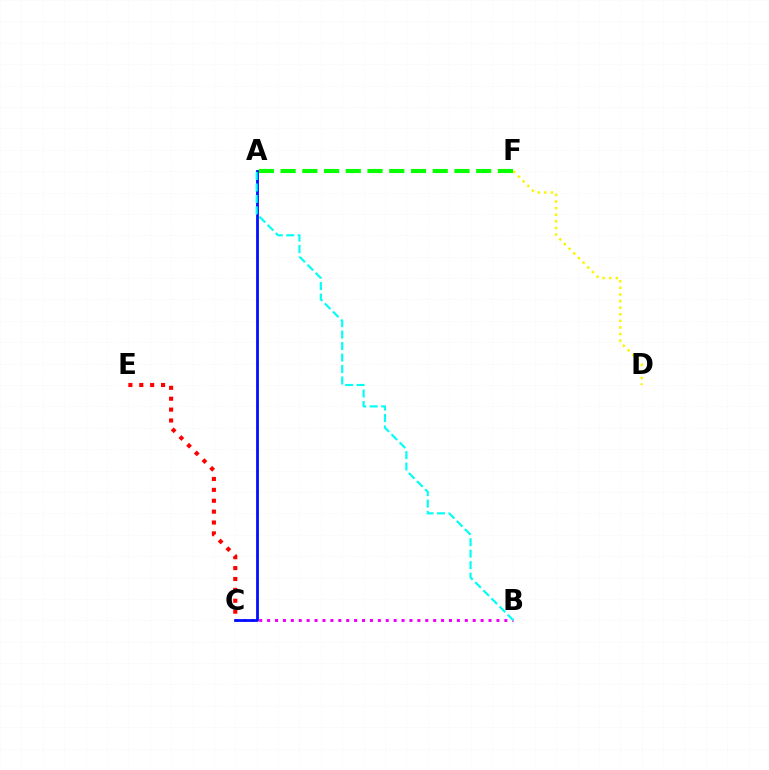{('B', 'C'): [{'color': '#ee00ff', 'line_style': 'dotted', 'thickness': 2.15}], ('D', 'F'): [{'color': '#fcf500', 'line_style': 'dotted', 'thickness': 1.79}], ('A', 'F'): [{'color': '#08ff00', 'line_style': 'dashed', 'thickness': 2.95}], ('C', 'E'): [{'color': '#ff0000', 'line_style': 'dotted', 'thickness': 2.96}], ('A', 'C'): [{'color': '#0010ff', 'line_style': 'solid', 'thickness': 2.01}], ('A', 'B'): [{'color': '#00fff6', 'line_style': 'dashed', 'thickness': 1.56}]}